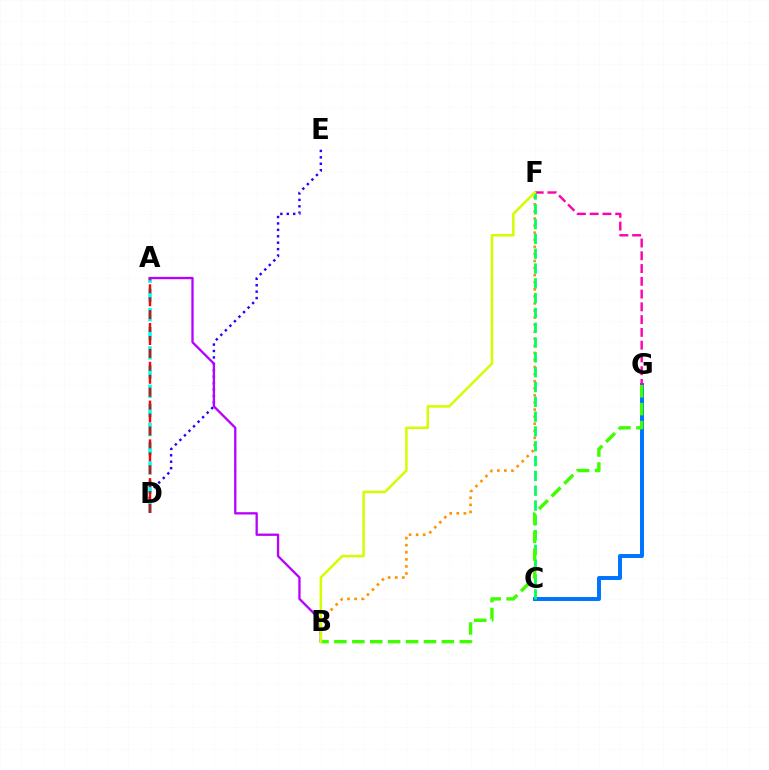{('B', 'F'): [{'color': '#ff9400', 'line_style': 'dotted', 'thickness': 1.92}, {'color': '#d1ff00', 'line_style': 'solid', 'thickness': 1.81}], ('C', 'G'): [{'color': '#0074ff', 'line_style': 'solid', 'thickness': 2.85}], ('D', 'E'): [{'color': '#2500ff', 'line_style': 'dotted', 'thickness': 1.74}], ('F', 'G'): [{'color': '#ff00ac', 'line_style': 'dashed', 'thickness': 1.73}], ('C', 'F'): [{'color': '#00ff5c', 'line_style': 'dashed', 'thickness': 2.01}], ('B', 'G'): [{'color': '#3dff00', 'line_style': 'dashed', 'thickness': 2.43}], ('A', 'D'): [{'color': '#00fff6', 'line_style': 'dashed', 'thickness': 2.6}, {'color': '#ff0000', 'line_style': 'dashed', 'thickness': 1.76}], ('A', 'B'): [{'color': '#b900ff', 'line_style': 'solid', 'thickness': 1.66}]}